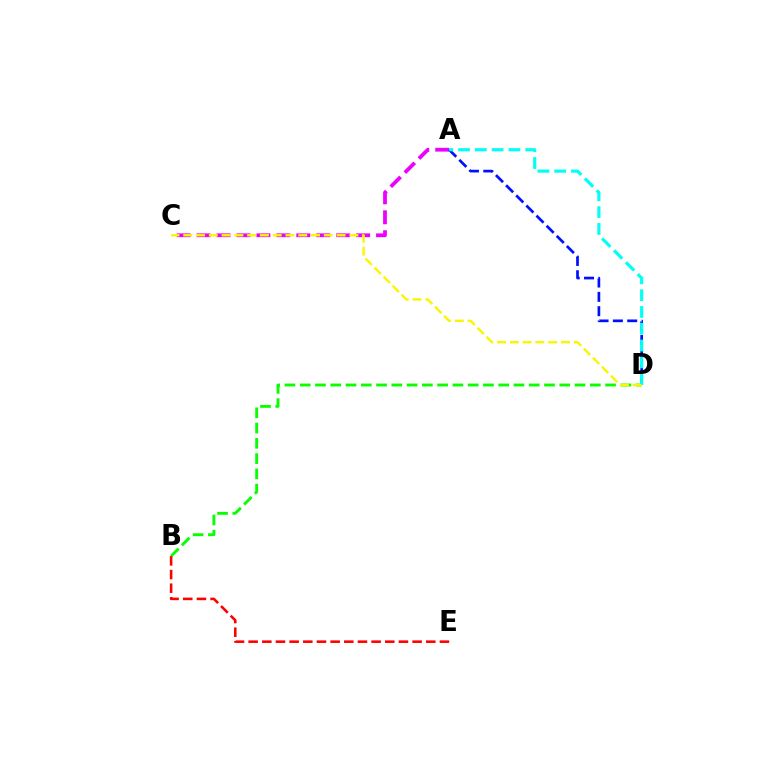{('B', 'D'): [{'color': '#08ff00', 'line_style': 'dashed', 'thickness': 2.07}], ('A', 'C'): [{'color': '#ee00ff', 'line_style': 'dashed', 'thickness': 2.71}], ('A', 'D'): [{'color': '#0010ff', 'line_style': 'dashed', 'thickness': 1.95}, {'color': '#00fff6', 'line_style': 'dashed', 'thickness': 2.28}], ('B', 'E'): [{'color': '#ff0000', 'line_style': 'dashed', 'thickness': 1.86}], ('C', 'D'): [{'color': '#fcf500', 'line_style': 'dashed', 'thickness': 1.74}]}